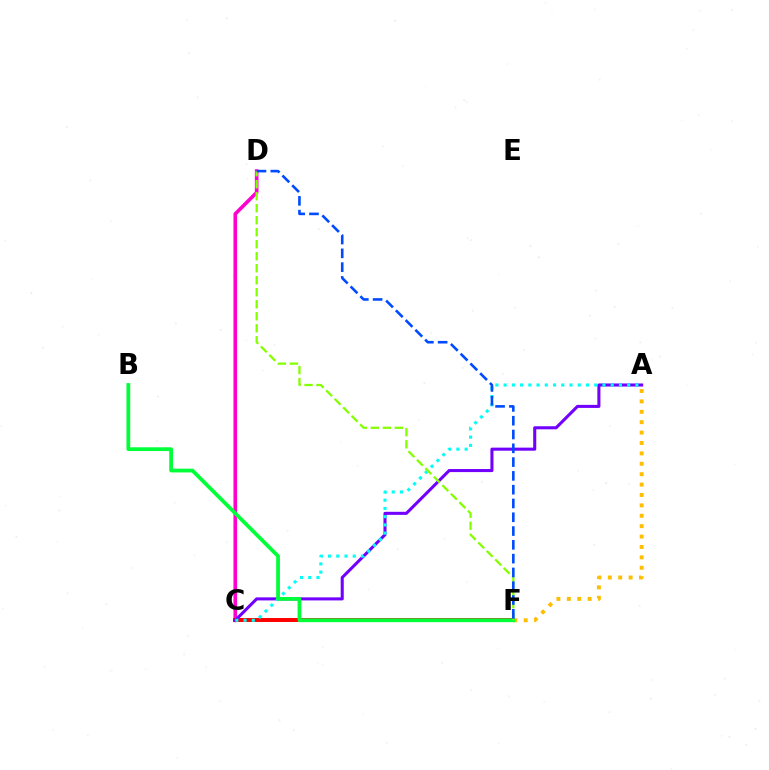{('A', 'F'): [{'color': '#ffbd00', 'line_style': 'dotted', 'thickness': 2.82}], ('C', 'D'): [{'color': '#ff00cf', 'line_style': 'solid', 'thickness': 2.62}], ('C', 'F'): [{'color': '#ff0000', 'line_style': 'solid', 'thickness': 2.86}], ('A', 'C'): [{'color': '#7200ff', 'line_style': 'solid', 'thickness': 2.2}, {'color': '#00fff6', 'line_style': 'dotted', 'thickness': 2.24}], ('B', 'F'): [{'color': '#00ff39', 'line_style': 'solid', 'thickness': 2.71}], ('D', 'F'): [{'color': '#84ff00', 'line_style': 'dashed', 'thickness': 1.63}, {'color': '#004bff', 'line_style': 'dashed', 'thickness': 1.87}]}